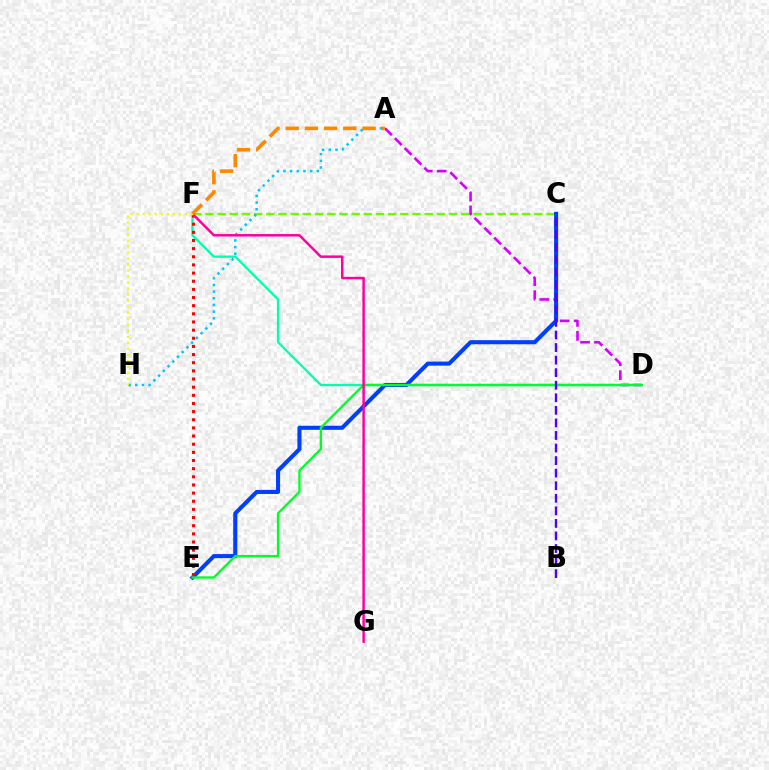{('C', 'F'): [{'color': '#66ff00', 'line_style': 'dashed', 'thickness': 1.65}], ('A', 'D'): [{'color': '#d600ff', 'line_style': 'dashed', 'thickness': 1.89}], ('D', 'F'): [{'color': '#00ffaf', 'line_style': 'solid', 'thickness': 1.66}], ('C', 'E'): [{'color': '#003fff', 'line_style': 'solid', 'thickness': 2.93}], ('E', 'F'): [{'color': '#ff0000', 'line_style': 'dotted', 'thickness': 2.21}], ('A', 'H'): [{'color': '#00c7ff', 'line_style': 'dotted', 'thickness': 1.81}], ('D', 'E'): [{'color': '#00ff27', 'line_style': 'solid', 'thickness': 1.7}], ('B', 'C'): [{'color': '#4f00ff', 'line_style': 'dashed', 'thickness': 1.71}], ('F', 'G'): [{'color': '#ff00a0', 'line_style': 'solid', 'thickness': 1.79}], ('F', 'H'): [{'color': '#eeff00', 'line_style': 'dotted', 'thickness': 1.64}], ('A', 'F'): [{'color': '#ff8800', 'line_style': 'dashed', 'thickness': 2.61}]}